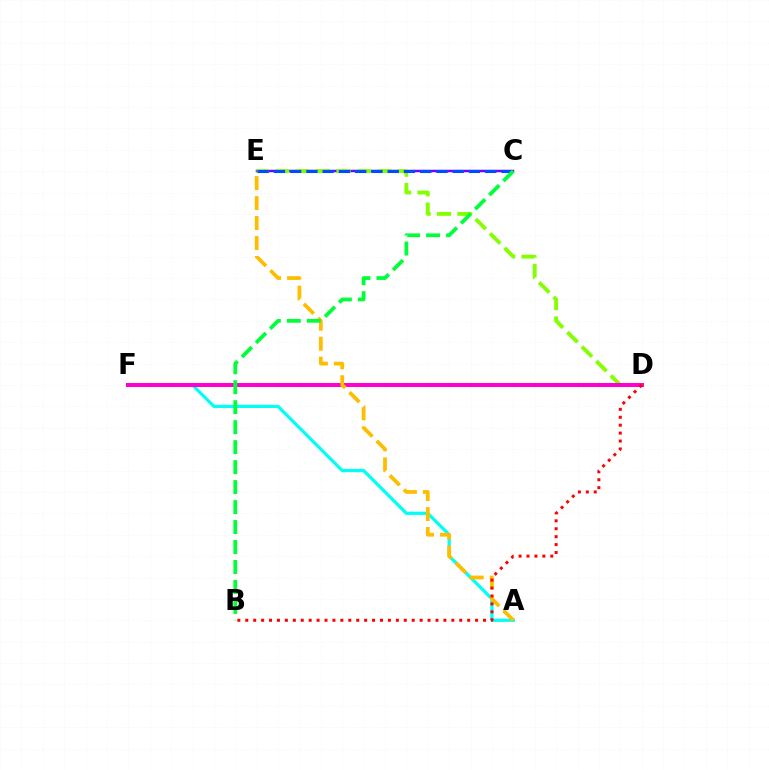{('A', 'F'): [{'color': '#00fff6', 'line_style': 'solid', 'thickness': 2.32}], ('C', 'E'): [{'color': '#7200ff', 'line_style': 'solid', 'thickness': 1.78}, {'color': '#004bff', 'line_style': 'dashed', 'thickness': 2.21}], ('D', 'E'): [{'color': '#84ff00', 'line_style': 'dashed', 'thickness': 2.78}], ('D', 'F'): [{'color': '#ff00cf', 'line_style': 'solid', 'thickness': 2.87}], ('A', 'E'): [{'color': '#ffbd00', 'line_style': 'dashed', 'thickness': 2.71}], ('B', 'D'): [{'color': '#ff0000', 'line_style': 'dotted', 'thickness': 2.15}], ('B', 'C'): [{'color': '#00ff39', 'line_style': 'dashed', 'thickness': 2.71}]}